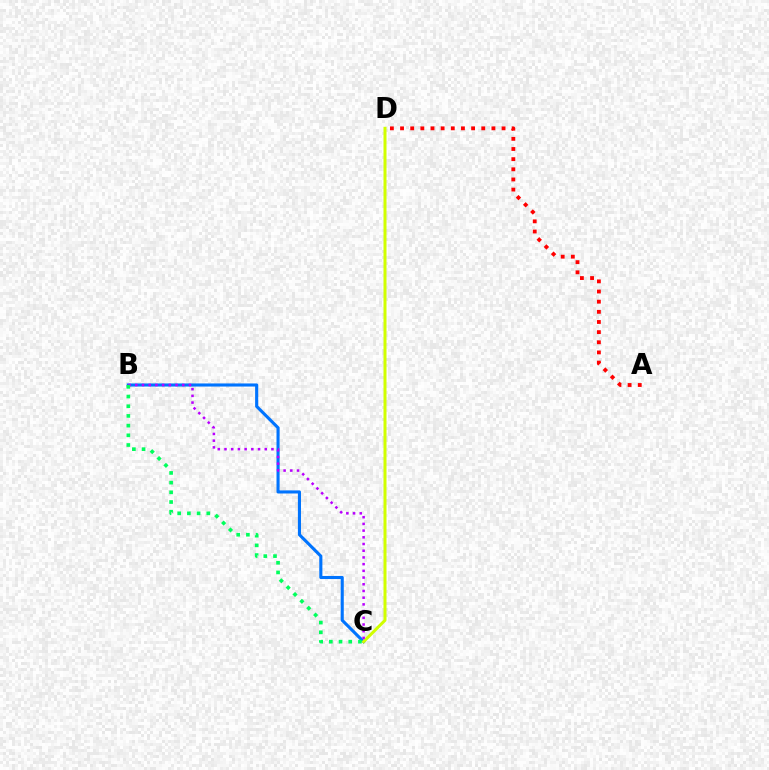{('B', 'C'): [{'color': '#0074ff', 'line_style': 'solid', 'thickness': 2.23}, {'color': '#b900ff', 'line_style': 'dotted', 'thickness': 1.82}, {'color': '#00ff5c', 'line_style': 'dotted', 'thickness': 2.63}], ('C', 'D'): [{'color': '#d1ff00', 'line_style': 'solid', 'thickness': 2.16}], ('A', 'D'): [{'color': '#ff0000', 'line_style': 'dotted', 'thickness': 2.76}]}